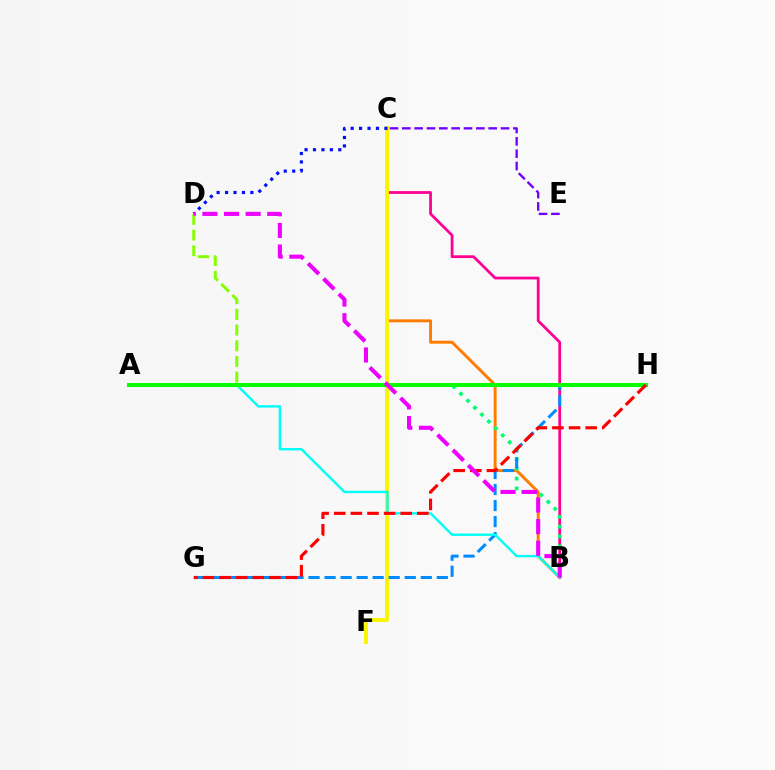{('B', 'C'): [{'color': '#ff0094', 'line_style': 'solid', 'thickness': 2.0}, {'color': '#ff7c00', 'line_style': 'solid', 'thickness': 2.11}], ('A', 'B'): [{'color': '#00ff74', 'line_style': 'dotted', 'thickness': 2.67}, {'color': '#00fff6', 'line_style': 'solid', 'thickness': 1.72}], ('C', 'F'): [{'color': '#fcf500', 'line_style': 'solid', 'thickness': 2.8}], ('G', 'H'): [{'color': '#008cff', 'line_style': 'dashed', 'thickness': 2.18}, {'color': '#ff0000', 'line_style': 'dashed', 'thickness': 2.26}], ('C', 'D'): [{'color': '#0010ff', 'line_style': 'dotted', 'thickness': 2.29}], ('D', 'H'): [{'color': '#84ff00', 'line_style': 'dashed', 'thickness': 2.13}], ('A', 'H'): [{'color': '#08ff00', 'line_style': 'solid', 'thickness': 2.91}], ('B', 'D'): [{'color': '#ee00ff', 'line_style': 'dashed', 'thickness': 2.94}], ('C', 'E'): [{'color': '#7200ff', 'line_style': 'dashed', 'thickness': 1.68}]}